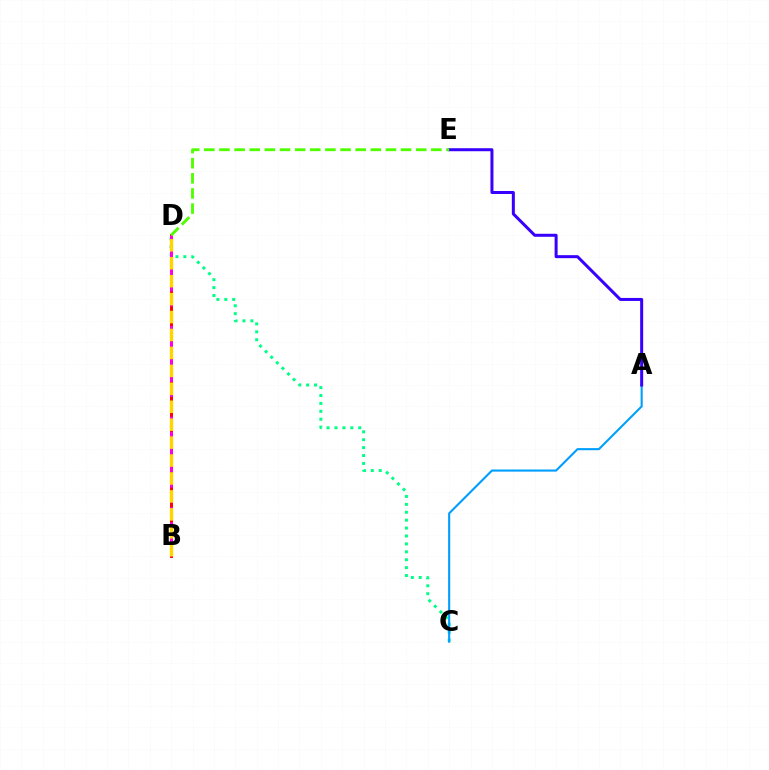{('C', 'D'): [{'color': '#00ff86', 'line_style': 'dotted', 'thickness': 2.15}], ('B', 'D'): [{'color': '#ff0000', 'line_style': 'solid', 'thickness': 2.12}, {'color': '#ff00ed', 'line_style': 'dashed', 'thickness': 2.05}, {'color': '#ffd500', 'line_style': 'dashed', 'thickness': 2.44}], ('A', 'C'): [{'color': '#009eff', 'line_style': 'solid', 'thickness': 1.52}], ('A', 'E'): [{'color': '#3700ff', 'line_style': 'solid', 'thickness': 2.16}], ('D', 'E'): [{'color': '#4fff00', 'line_style': 'dashed', 'thickness': 2.06}]}